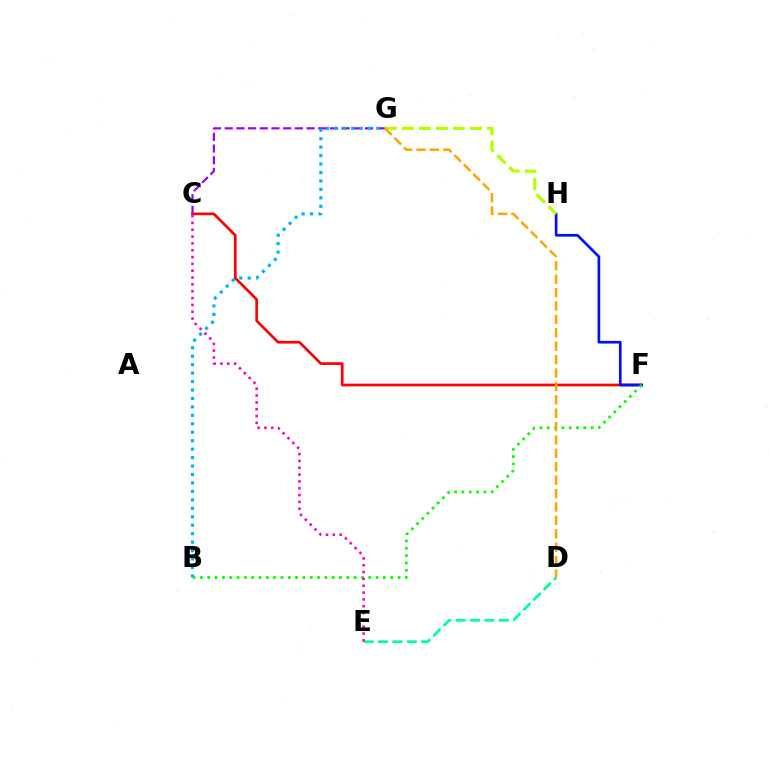{('C', 'F'): [{'color': '#ff0000', 'line_style': 'solid', 'thickness': 1.94}], ('C', 'G'): [{'color': '#9b00ff', 'line_style': 'dashed', 'thickness': 1.59}], ('F', 'H'): [{'color': '#0010ff', 'line_style': 'solid', 'thickness': 1.93}], ('B', 'F'): [{'color': '#08ff00', 'line_style': 'dotted', 'thickness': 1.99}], ('D', 'E'): [{'color': '#00ff9d', 'line_style': 'dashed', 'thickness': 1.96}], ('G', 'H'): [{'color': '#b3ff00', 'line_style': 'dashed', 'thickness': 2.31}], ('B', 'G'): [{'color': '#00b5ff', 'line_style': 'dotted', 'thickness': 2.3}], ('D', 'G'): [{'color': '#ffa500', 'line_style': 'dashed', 'thickness': 1.82}], ('C', 'E'): [{'color': '#ff00bd', 'line_style': 'dotted', 'thickness': 1.86}]}